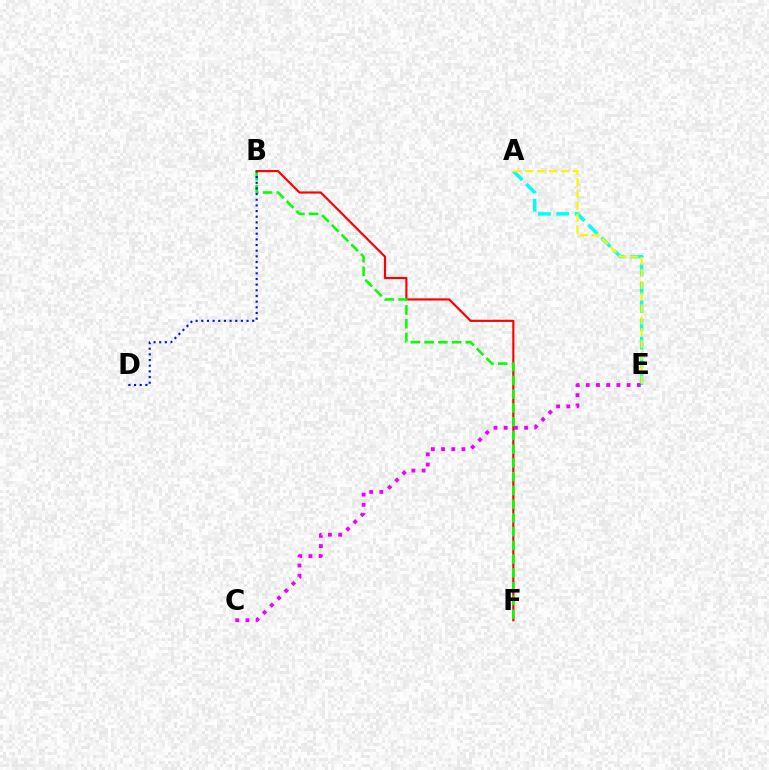{('A', 'E'): [{'color': '#00fff6', 'line_style': 'dashed', 'thickness': 2.49}, {'color': '#fcf500', 'line_style': 'dashed', 'thickness': 1.61}], ('B', 'F'): [{'color': '#ff0000', 'line_style': 'solid', 'thickness': 1.55}, {'color': '#08ff00', 'line_style': 'dashed', 'thickness': 1.87}], ('C', 'E'): [{'color': '#ee00ff', 'line_style': 'dotted', 'thickness': 2.77}], ('B', 'D'): [{'color': '#0010ff', 'line_style': 'dotted', 'thickness': 1.54}]}